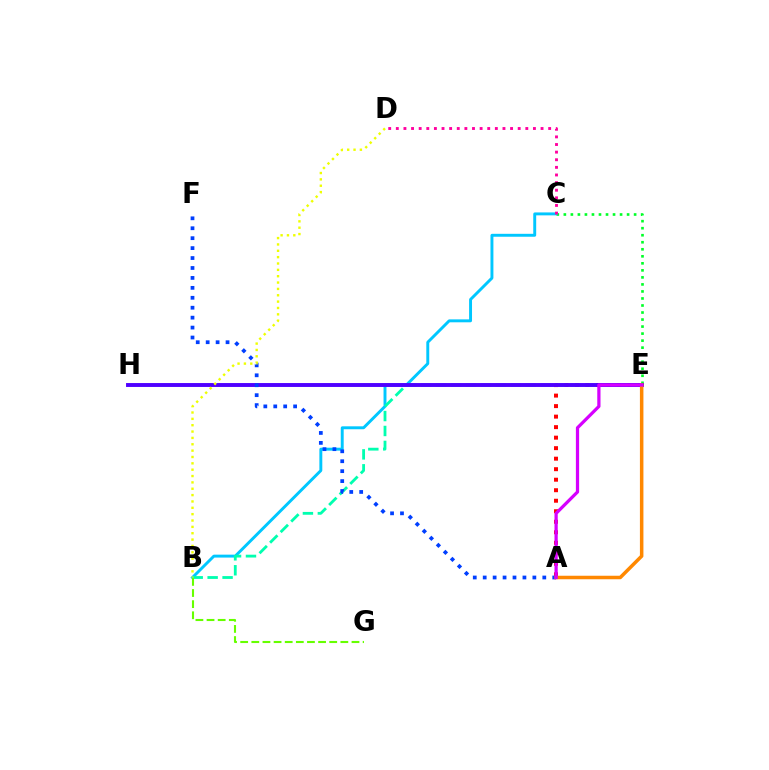{('C', 'E'): [{'color': '#00ff27', 'line_style': 'dotted', 'thickness': 1.91}], ('B', 'C'): [{'color': '#00c7ff', 'line_style': 'solid', 'thickness': 2.11}], ('A', 'E'): [{'color': '#ff0000', 'line_style': 'dotted', 'thickness': 2.86}, {'color': '#ff8800', 'line_style': 'solid', 'thickness': 2.53}, {'color': '#d600ff', 'line_style': 'solid', 'thickness': 2.33}], ('B', 'E'): [{'color': '#00ffaf', 'line_style': 'dashed', 'thickness': 2.03}], ('E', 'H'): [{'color': '#4f00ff', 'line_style': 'solid', 'thickness': 2.81}], ('A', 'F'): [{'color': '#003fff', 'line_style': 'dotted', 'thickness': 2.7}], ('C', 'D'): [{'color': '#ff00a0', 'line_style': 'dotted', 'thickness': 2.07}], ('B', 'G'): [{'color': '#66ff00', 'line_style': 'dashed', 'thickness': 1.51}], ('B', 'D'): [{'color': '#eeff00', 'line_style': 'dotted', 'thickness': 1.73}]}